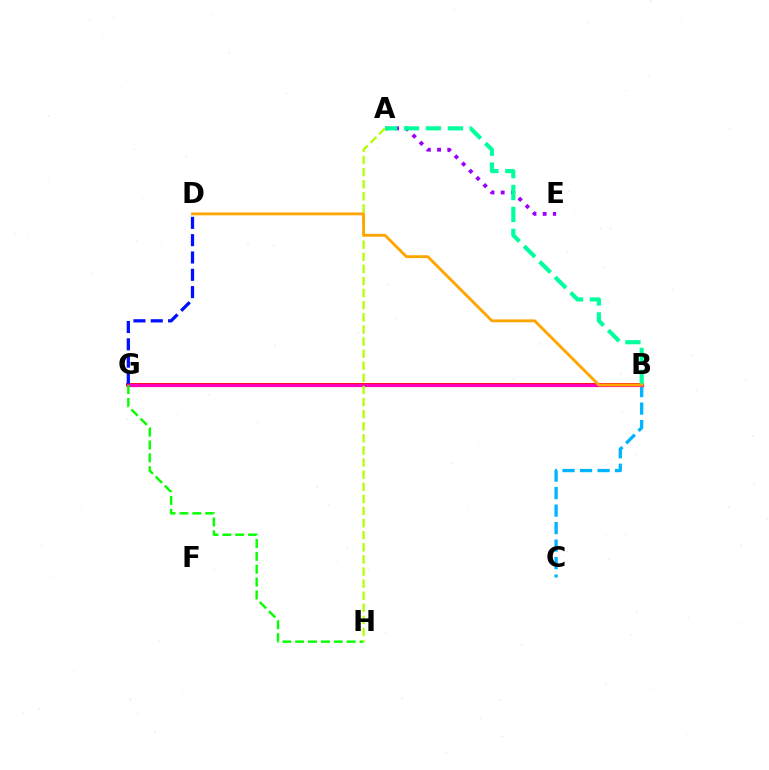{('B', 'G'): [{'color': '#ff0000', 'line_style': 'solid', 'thickness': 2.76}, {'color': '#ff00bd', 'line_style': 'solid', 'thickness': 2.31}], ('D', 'G'): [{'color': '#0010ff', 'line_style': 'dashed', 'thickness': 2.35}], ('B', 'C'): [{'color': '#00b5ff', 'line_style': 'dashed', 'thickness': 2.38}], ('A', 'E'): [{'color': '#9b00ff', 'line_style': 'dotted', 'thickness': 2.76}], ('G', 'H'): [{'color': '#08ff00', 'line_style': 'dashed', 'thickness': 1.75}], ('A', 'H'): [{'color': '#b3ff00', 'line_style': 'dashed', 'thickness': 1.64}], ('A', 'B'): [{'color': '#00ff9d', 'line_style': 'dashed', 'thickness': 2.98}], ('B', 'D'): [{'color': '#ffa500', 'line_style': 'solid', 'thickness': 2.07}]}